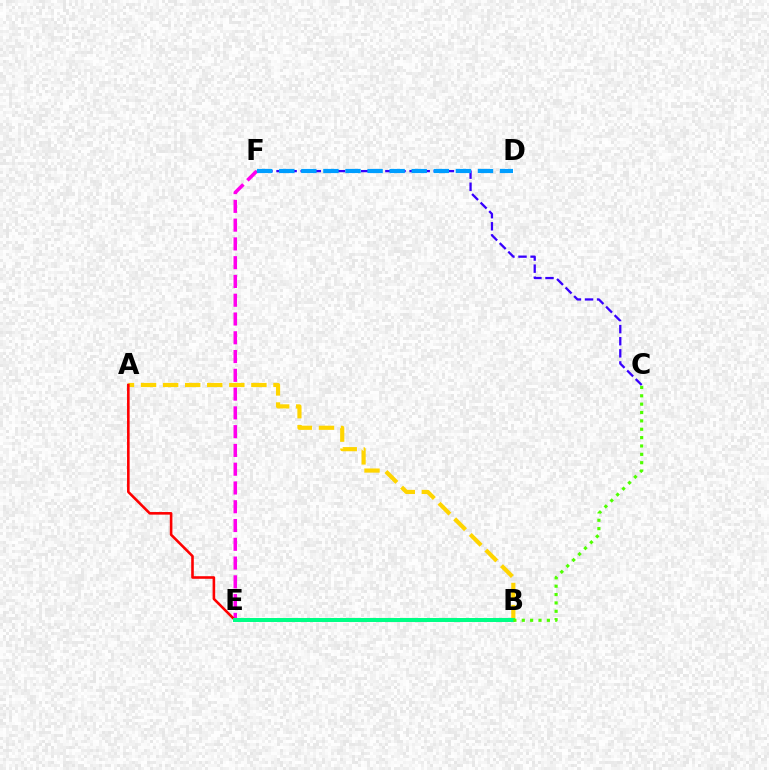{('A', 'B'): [{'color': '#ffd500', 'line_style': 'dashed', 'thickness': 3.0}], ('E', 'F'): [{'color': '#ff00ed', 'line_style': 'dashed', 'thickness': 2.55}], ('C', 'F'): [{'color': '#3700ff', 'line_style': 'dashed', 'thickness': 1.64}], ('D', 'F'): [{'color': '#009eff', 'line_style': 'dashed', 'thickness': 3.0}], ('A', 'E'): [{'color': '#ff0000', 'line_style': 'solid', 'thickness': 1.87}], ('B', 'E'): [{'color': '#00ff86', 'line_style': 'solid', 'thickness': 2.88}], ('B', 'C'): [{'color': '#4fff00', 'line_style': 'dotted', 'thickness': 2.27}]}